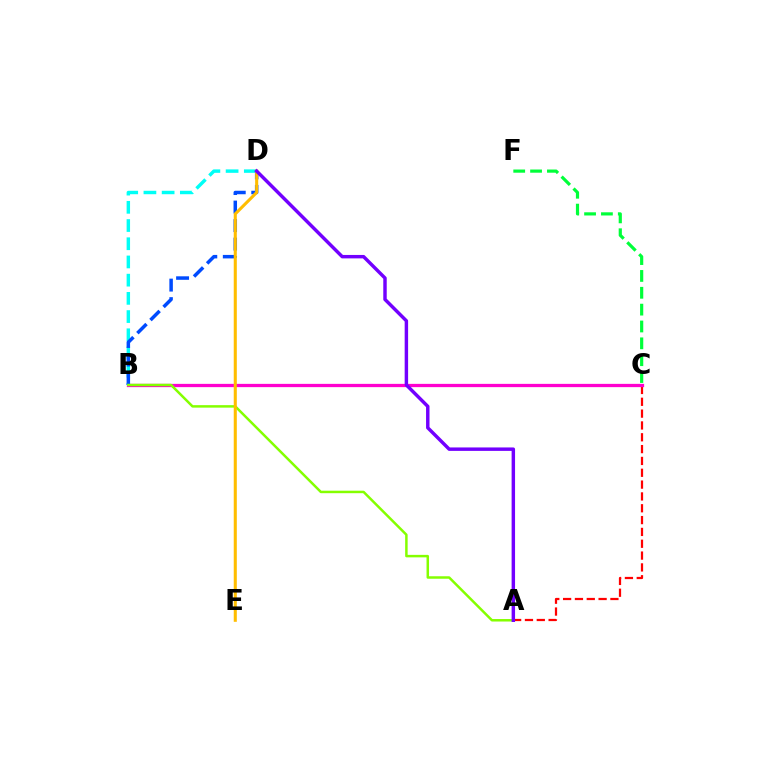{('C', 'F'): [{'color': '#00ff39', 'line_style': 'dashed', 'thickness': 2.29}], ('A', 'C'): [{'color': '#ff0000', 'line_style': 'dashed', 'thickness': 1.61}], ('B', 'C'): [{'color': '#ff00cf', 'line_style': 'solid', 'thickness': 2.36}], ('B', 'D'): [{'color': '#00fff6', 'line_style': 'dashed', 'thickness': 2.47}, {'color': '#004bff', 'line_style': 'dashed', 'thickness': 2.52}], ('A', 'B'): [{'color': '#84ff00', 'line_style': 'solid', 'thickness': 1.79}], ('D', 'E'): [{'color': '#ffbd00', 'line_style': 'solid', 'thickness': 2.21}], ('A', 'D'): [{'color': '#7200ff', 'line_style': 'solid', 'thickness': 2.48}]}